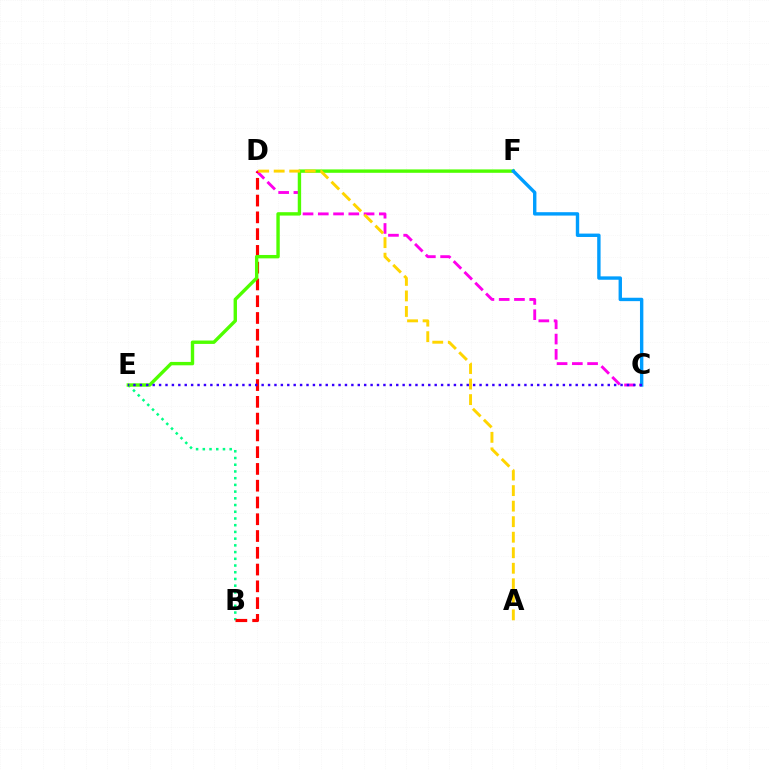{('C', 'D'): [{'color': '#ff00ed', 'line_style': 'dashed', 'thickness': 2.07}], ('B', 'E'): [{'color': '#00ff86', 'line_style': 'dotted', 'thickness': 1.83}], ('B', 'D'): [{'color': '#ff0000', 'line_style': 'dashed', 'thickness': 2.28}], ('E', 'F'): [{'color': '#4fff00', 'line_style': 'solid', 'thickness': 2.44}], ('C', 'F'): [{'color': '#009eff', 'line_style': 'solid', 'thickness': 2.44}], ('A', 'D'): [{'color': '#ffd500', 'line_style': 'dashed', 'thickness': 2.11}], ('C', 'E'): [{'color': '#3700ff', 'line_style': 'dotted', 'thickness': 1.74}]}